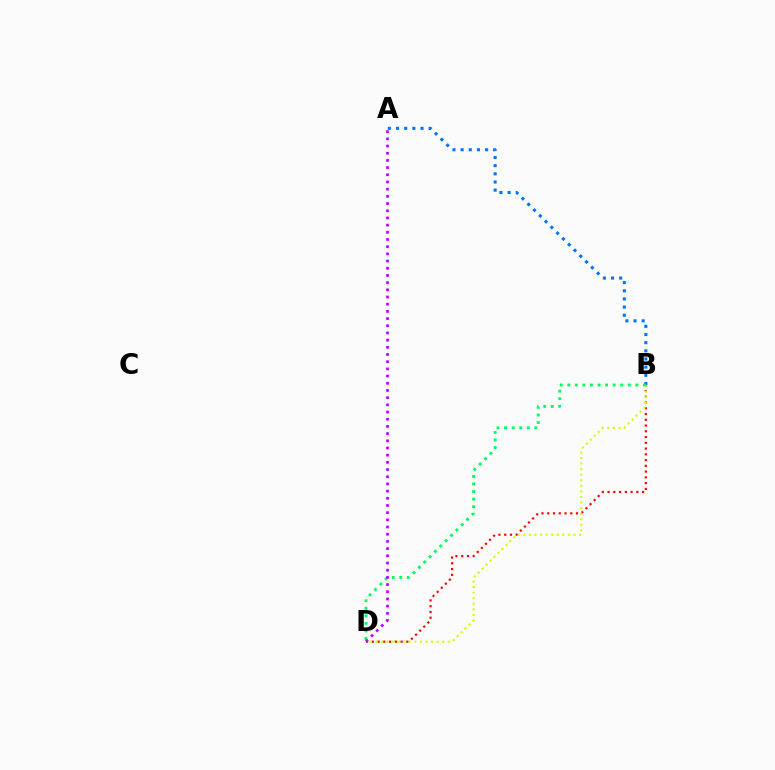{('B', 'D'): [{'color': '#ff0000', 'line_style': 'dotted', 'thickness': 1.57}, {'color': '#d1ff00', 'line_style': 'dotted', 'thickness': 1.51}, {'color': '#00ff5c', 'line_style': 'dotted', 'thickness': 2.06}], ('A', 'B'): [{'color': '#0074ff', 'line_style': 'dotted', 'thickness': 2.22}], ('A', 'D'): [{'color': '#b900ff', 'line_style': 'dotted', 'thickness': 1.95}]}